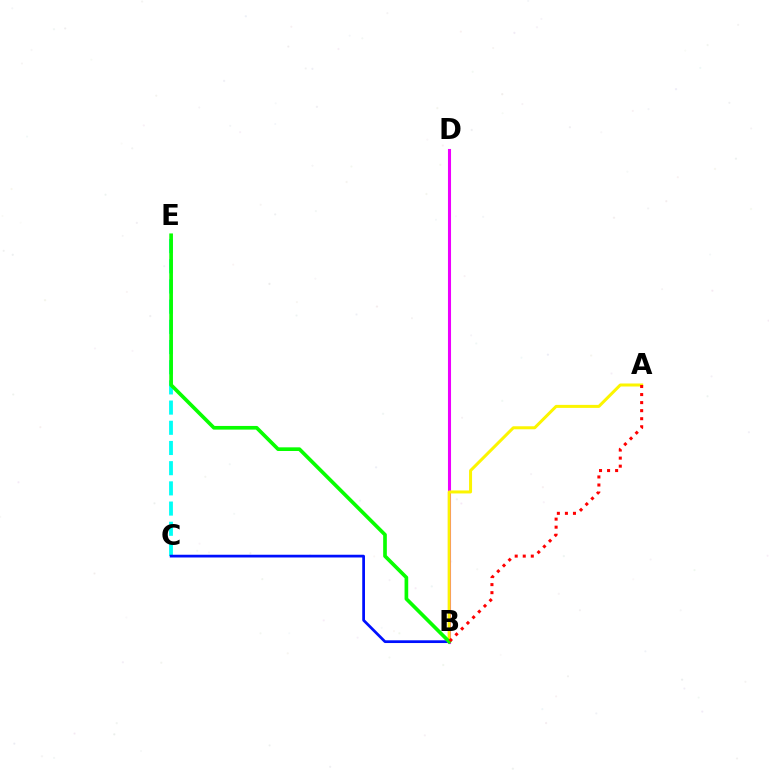{('C', 'E'): [{'color': '#00fff6', 'line_style': 'dashed', 'thickness': 2.74}], ('B', 'C'): [{'color': '#0010ff', 'line_style': 'solid', 'thickness': 1.97}], ('B', 'D'): [{'color': '#ee00ff', 'line_style': 'solid', 'thickness': 2.21}], ('A', 'B'): [{'color': '#fcf500', 'line_style': 'solid', 'thickness': 2.16}, {'color': '#ff0000', 'line_style': 'dotted', 'thickness': 2.19}], ('B', 'E'): [{'color': '#08ff00', 'line_style': 'solid', 'thickness': 2.64}]}